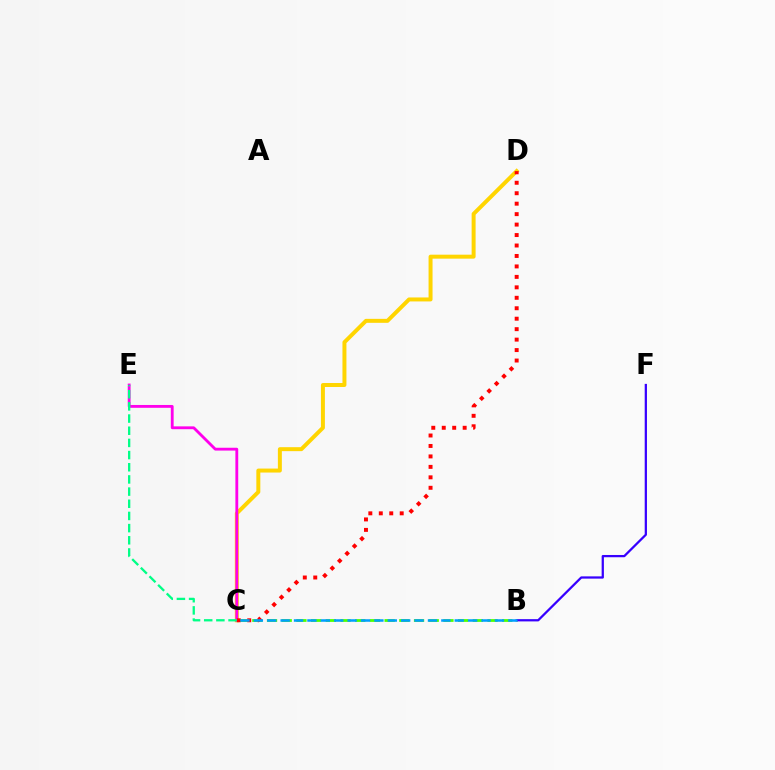{('C', 'D'): [{'color': '#ffd500', 'line_style': 'solid', 'thickness': 2.86}, {'color': '#ff0000', 'line_style': 'dotted', 'thickness': 2.84}], ('C', 'E'): [{'color': '#ff00ed', 'line_style': 'solid', 'thickness': 2.04}, {'color': '#00ff86', 'line_style': 'dashed', 'thickness': 1.65}], ('B', 'C'): [{'color': '#4fff00', 'line_style': 'dashed', 'thickness': 2.0}, {'color': '#009eff', 'line_style': 'dashed', 'thickness': 1.82}], ('B', 'F'): [{'color': '#3700ff', 'line_style': 'solid', 'thickness': 1.63}]}